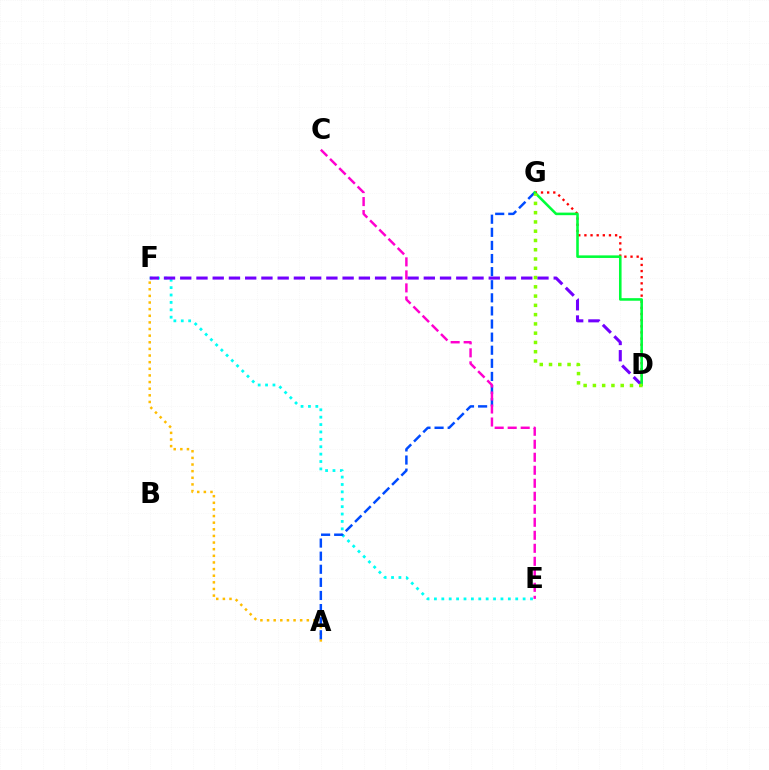{('D', 'G'): [{'color': '#ff0000', 'line_style': 'dotted', 'thickness': 1.67}, {'color': '#00ff39', 'line_style': 'solid', 'thickness': 1.86}, {'color': '#84ff00', 'line_style': 'dotted', 'thickness': 2.52}], ('E', 'F'): [{'color': '#00fff6', 'line_style': 'dotted', 'thickness': 2.01}], ('A', 'F'): [{'color': '#ffbd00', 'line_style': 'dotted', 'thickness': 1.8}], ('D', 'F'): [{'color': '#7200ff', 'line_style': 'dashed', 'thickness': 2.21}], ('A', 'G'): [{'color': '#004bff', 'line_style': 'dashed', 'thickness': 1.78}], ('C', 'E'): [{'color': '#ff00cf', 'line_style': 'dashed', 'thickness': 1.77}]}